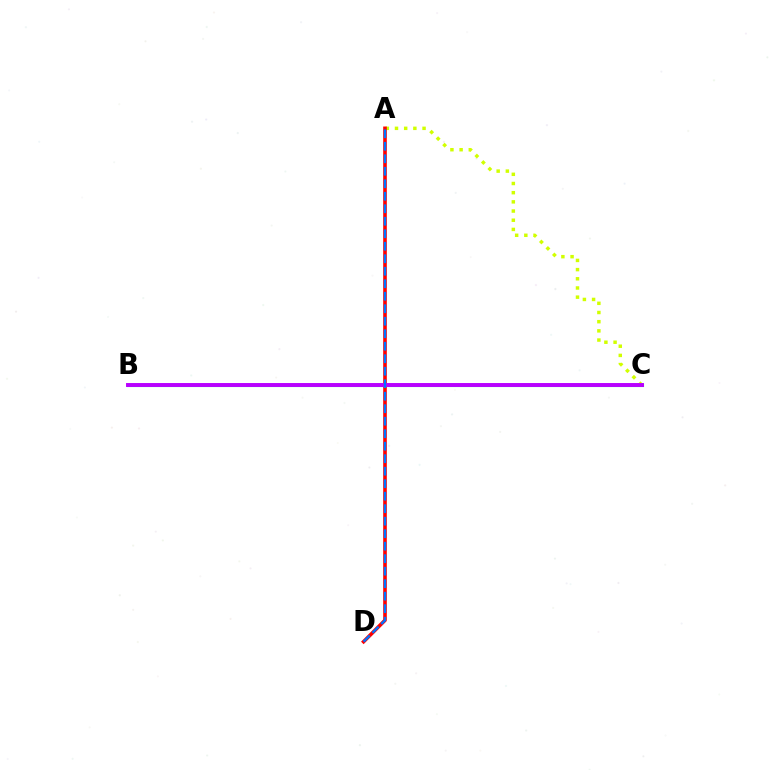{('A', 'C'): [{'color': '#d1ff00', 'line_style': 'dotted', 'thickness': 2.5}], ('A', 'D'): [{'color': '#ff0000', 'line_style': 'solid', 'thickness': 2.6}, {'color': '#0074ff', 'line_style': 'dashed', 'thickness': 1.7}], ('B', 'C'): [{'color': '#00ff5c', 'line_style': 'solid', 'thickness': 2.24}, {'color': '#b900ff', 'line_style': 'solid', 'thickness': 2.83}]}